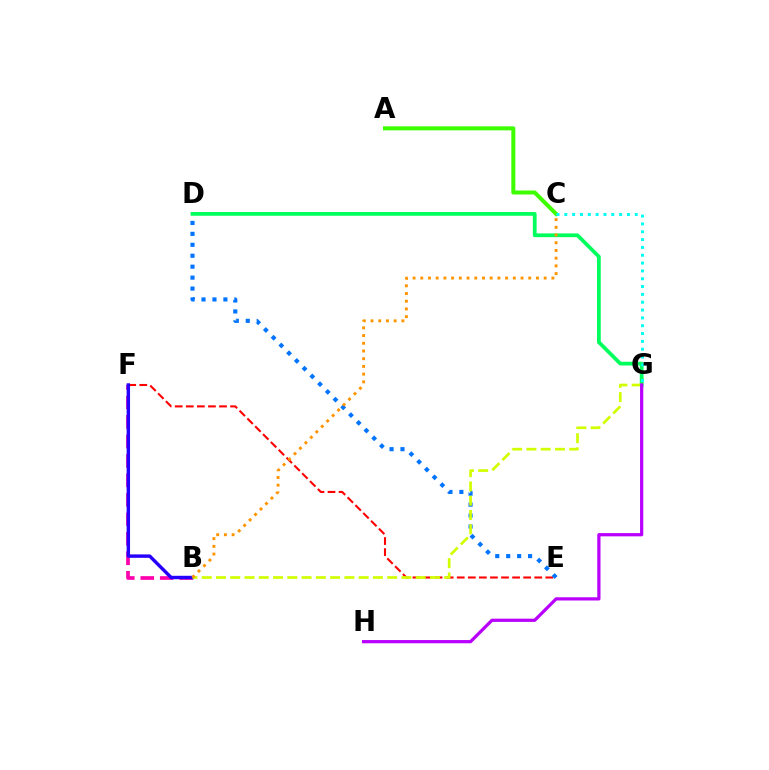{('E', 'F'): [{'color': '#ff0000', 'line_style': 'dashed', 'thickness': 1.5}], ('B', 'F'): [{'color': '#ff00ac', 'line_style': 'dashed', 'thickness': 2.65}, {'color': '#2500ff', 'line_style': 'solid', 'thickness': 2.46}], ('A', 'C'): [{'color': '#3dff00', 'line_style': 'solid', 'thickness': 2.89}], ('D', 'E'): [{'color': '#0074ff', 'line_style': 'dotted', 'thickness': 2.97}], ('D', 'G'): [{'color': '#00ff5c', 'line_style': 'solid', 'thickness': 2.7}], ('B', 'G'): [{'color': '#d1ff00', 'line_style': 'dashed', 'thickness': 1.94}], ('G', 'H'): [{'color': '#b900ff', 'line_style': 'solid', 'thickness': 2.32}], ('C', 'G'): [{'color': '#00fff6', 'line_style': 'dotted', 'thickness': 2.13}], ('B', 'C'): [{'color': '#ff9400', 'line_style': 'dotted', 'thickness': 2.1}]}